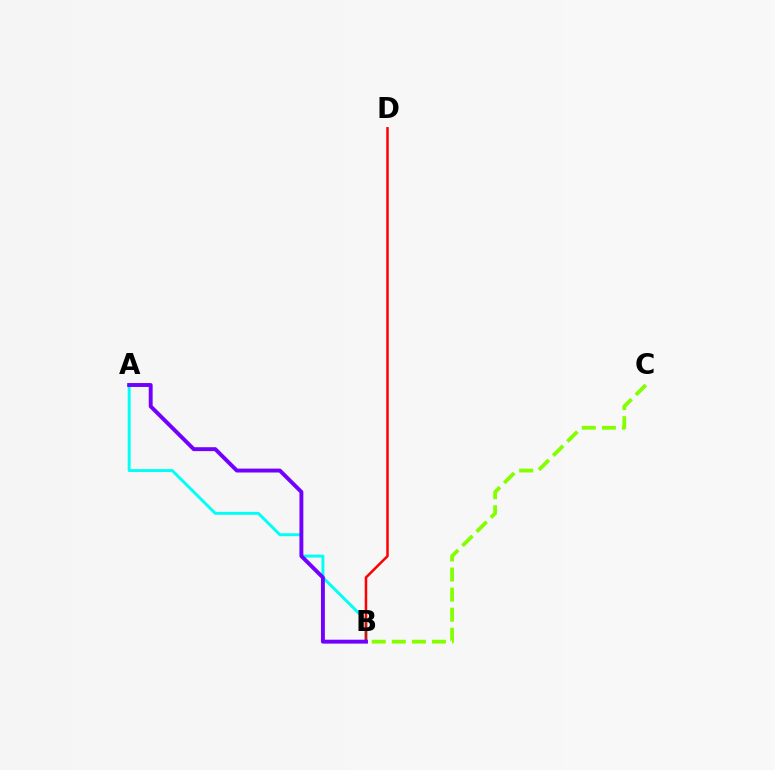{('A', 'B'): [{'color': '#00fff6', 'line_style': 'solid', 'thickness': 2.12}, {'color': '#7200ff', 'line_style': 'solid', 'thickness': 2.81}], ('B', 'D'): [{'color': '#ff0000', 'line_style': 'solid', 'thickness': 1.81}], ('B', 'C'): [{'color': '#84ff00', 'line_style': 'dashed', 'thickness': 2.73}]}